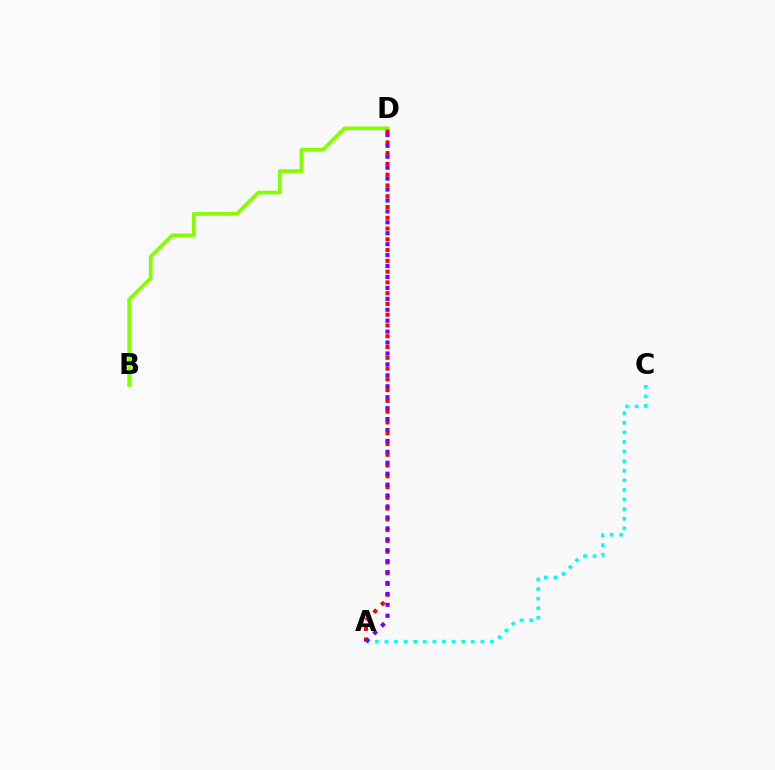{('B', 'D'): [{'color': '#84ff00', 'line_style': 'solid', 'thickness': 2.64}], ('A', 'D'): [{'color': '#ff0000', 'line_style': 'dotted', 'thickness': 2.93}, {'color': '#7200ff', 'line_style': 'dotted', 'thickness': 2.97}], ('A', 'C'): [{'color': '#00fff6', 'line_style': 'dotted', 'thickness': 2.61}]}